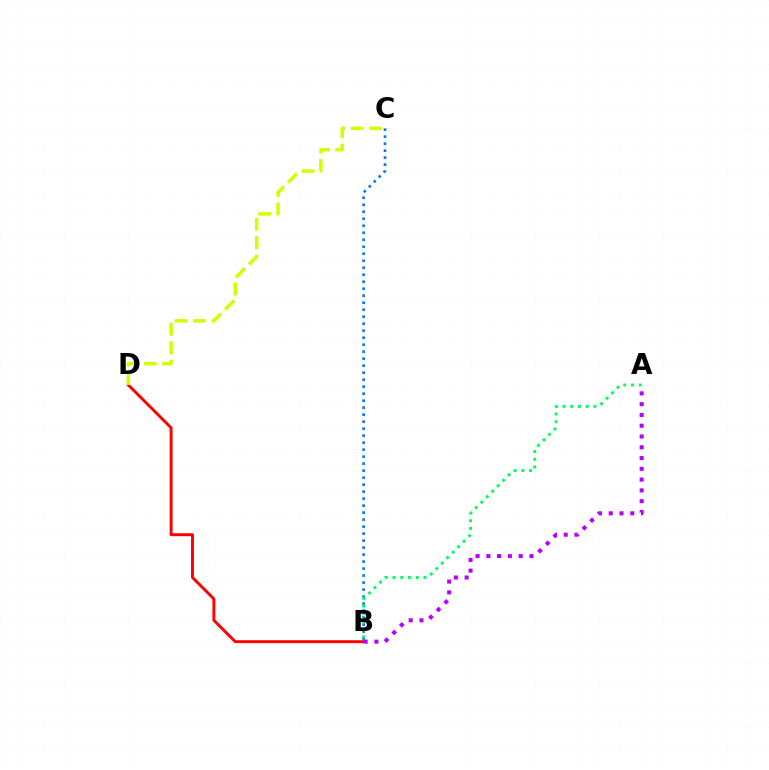{('B', 'C'): [{'color': '#0074ff', 'line_style': 'dotted', 'thickness': 1.9}], ('B', 'D'): [{'color': '#ff0000', 'line_style': 'solid', 'thickness': 2.11}], ('C', 'D'): [{'color': '#d1ff00', 'line_style': 'dashed', 'thickness': 2.5}], ('A', 'B'): [{'color': '#00ff5c', 'line_style': 'dotted', 'thickness': 2.1}, {'color': '#b900ff', 'line_style': 'dotted', 'thickness': 2.93}]}